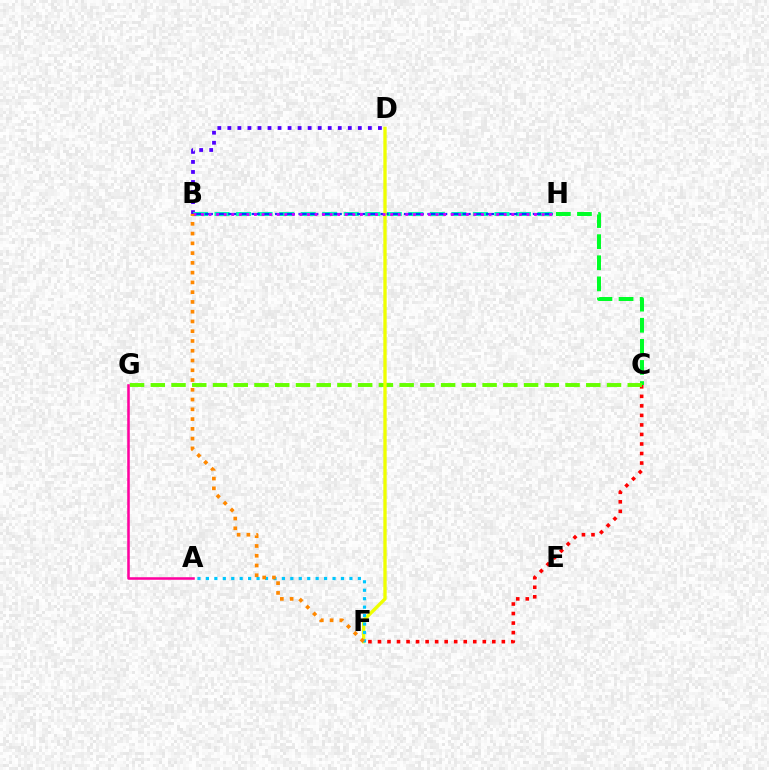{('C', 'H'): [{'color': '#00ff27', 'line_style': 'dashed', 'thickness': 2.87}], ('B', 'D'): [{'color': '#4f00ff', 'line_style': 'dotted', 'thickness': 2.73}], ('C', 'F'): [{'color': '#ff0000', 'line_style': 'dotted', 'thickness': 2.59}], ('C', 'G'): [{'color': '#66ff00', 'line_style': 'dashed', 'thickness': 2.82}], ('A', 'G'): [{'color': '#ff00a0', 'line_style': 'solid', 'thickness': 1.83}], ('B', 'H'): [{'color': '#00ffaf', 'line_style': 'dashed', 'thickness': 2.92}, {'color': '#003fff', 'line_style': 'dashed', 'thickness': 1.59}, {'color': '#d600ff', 'line_style': 'dotted', 'thickness': 2.06}], ('D', 'F'): [{'color': '#eeff00', 'line_style': 'solid', 'thickness': 2.4}], ('A', 'F'): [{'color': '#00c7ff', 'line_style': 'dotted', 'thickness': 2.29}], ('B', 'F'): [{'color': '#ff8800', 'line_style': 'dotted', 'thickness': 2.65}]}